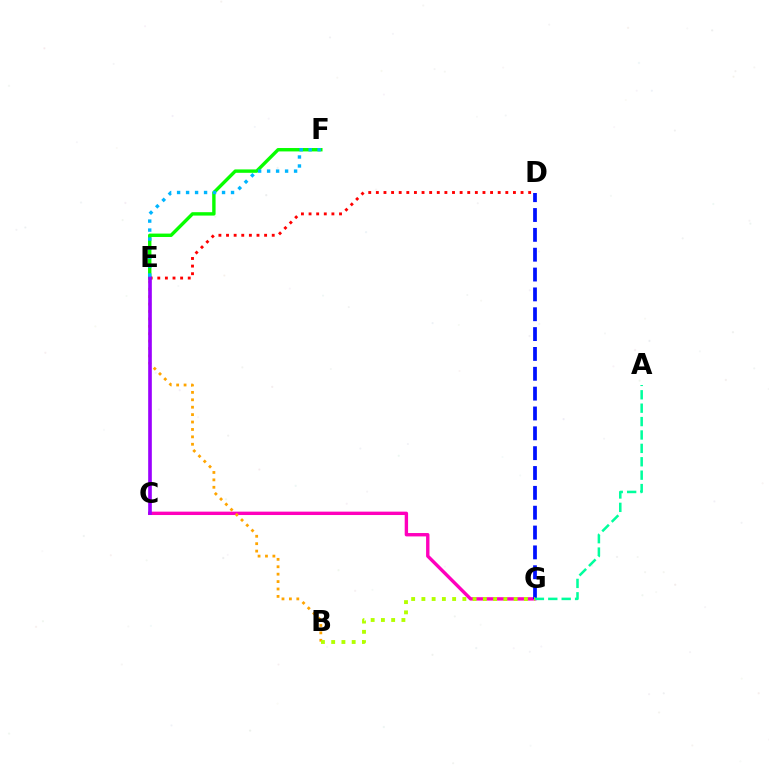{('C', 'G'): [{'color': '#ff00bd', 'line_style': 'solid', 'thickness': 2.44}], ('D', 'E'): [{'color': '#ff0000', 'line_style': 'dotted', 'thickness': 2.07}], ('B', 'E'): [{'color': '#ffa500', 'line_style': 'dotted', 'thickness': 2.01}], ('D', 'G'): [{'color': '#0010ff', 'line_style': 'dashed', 'thickness': 2.7}], ('E', 'F'): [{'color': '#08ff00', 'line_style': 'solid', 'thickness': 2.45}, {'color': '#00b5ff', 'line_style': 'dotted', 'thickness': 2.44}], ('C', 'E'): [{'color': '#9b00ff', 'line_style': 'solid', 'thickness': 2.63}], ('A', 'G'): [{'color': '#00ff9d', 'line_style': 'dashed', 'thickness': 1.82}], ('B', 'G'): [{'color': '#b3ff00', 'line_style': 'dotted', 'thickness': 2.78}]}